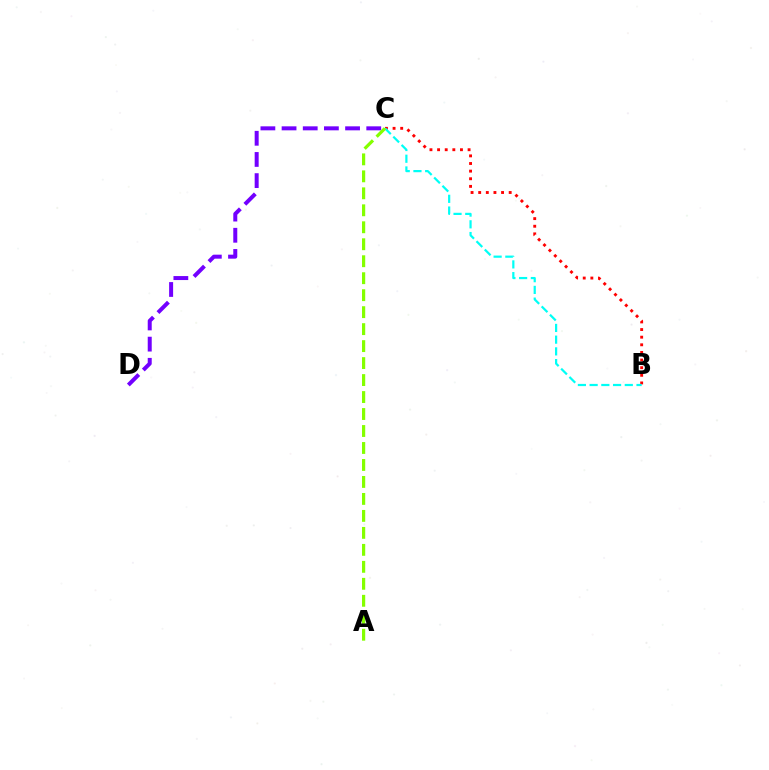{('B', 'C'): [{'color': '#ff0000', 'line_style': 'dotted', 'thickness': 2.07}, {'color': '#00fff6', 'line_style': 'dashed', 'thickness': 1.59}], ('C', 'D'): [{'color': '#7200ff', 'line_style': 'dashed', 'thickness': 2.88}], ('A', 'C'): [{'color': '#84ff00', 'line_style': 'dashed', 'thickness': 2.31}]}